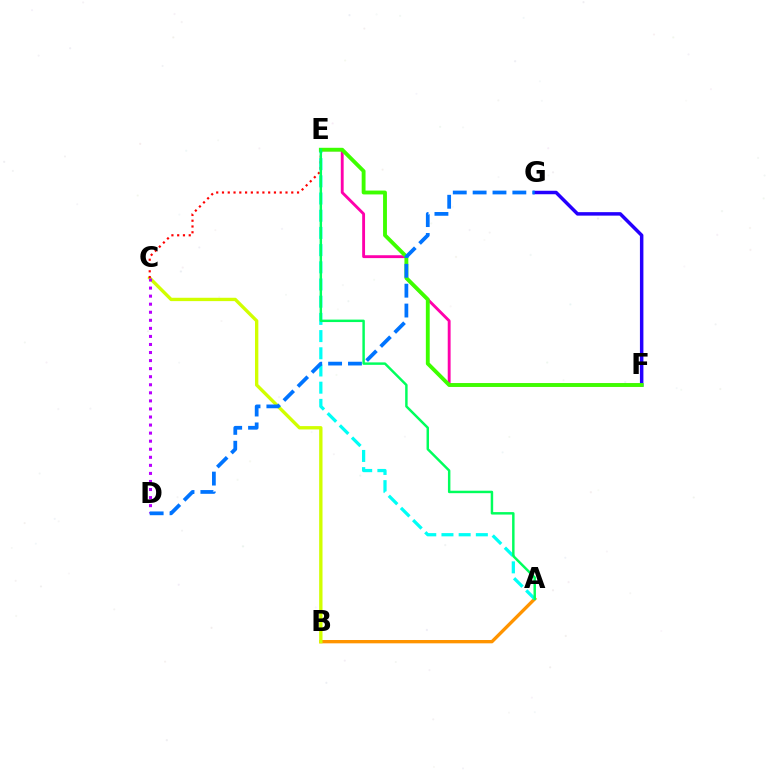{('A', 'B'): [{'color': '#ff9400', 'line_style': 'solid', 'thickness': 2.4}], ('B', 'C'): [{'color': '#d1ff00', 'line_style': 'solid', 'thickness': 2.41}], ('F', 'G'): [{'color': '#2500ff', 'line_style': 'solid', 'thickness': 2.51}], ('A', 'E'): [{'color': '#00fff6', 'line_style': 'dashed', 'thickness': 2.34}, {'color': '#00ff5c', 'line_style': 'solid', 'thickness': 1.77}], ('E', 'F'): [{'color': '#ff00ac', 'line_style': 'solid', 'thickness': 2.07}, {'color': '#3dff00', 'line_style': 'solid', 'thickness': 2.78}], ('C', 'E'): [{'color': '#ff0000', 'line_style': 'dotted', 'thickness': 1.57}], ('C', 'D'): [{'color': '#b900ff', 'line_style': 'dotted', 'thickness': 2.19}], ('D', 'G'): [{'color': '#0074ff', 'line_style': 'dashed', 'thickness': 2.7}]}